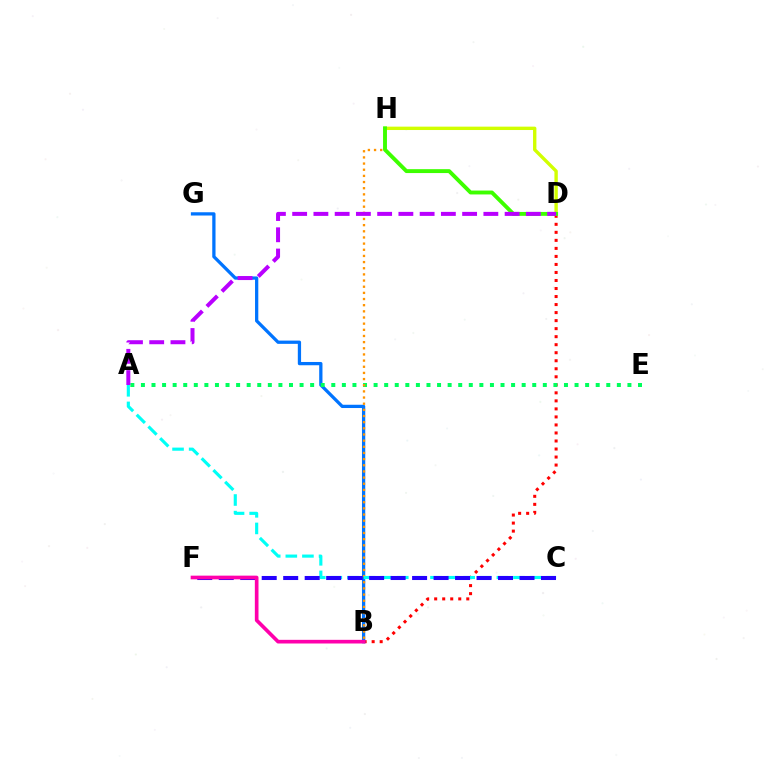{('B', 'D'): [{'color': '#ff0000', 'line_style': 'dotted', 'thickness': 2.18}], ('B', 'G'): [{'color': '#0074ff', 'line_style': 'solid', 'thickness': 2.35}], ('A', 'E'): [{'color': '#00ff5c', 'line_style': 'dotted', 'thickness': 2.87}], ('B', 'H'): [{'color': '#ff9400', 'line_style': 'dotted', 'thickness': 1.67}], ('A', 'C'): [{'color': '#00fff6', 'line_style': 'dashed', 'thickness': 2.26}], ('C', 'F'): [{'color': '#2500ff', 'line_style': 'dashed', 'thickness': 2.92}], ('B', 'F'): [{'color': '#ff00ac', 'line_style': 'solid', 'thickness': 2.64}], ('D', 'H'): [{'color': '#d1ff00', 'line_style': 'solid', 'thickness': 2.43}, {'color': '#3dff00', 'line_style': 'solid', 'thickness': 2.8}], ('A', 'D'): [{'color': '#b900ff', 'line_style': 'dashed', 'thickness': 2.89}]}